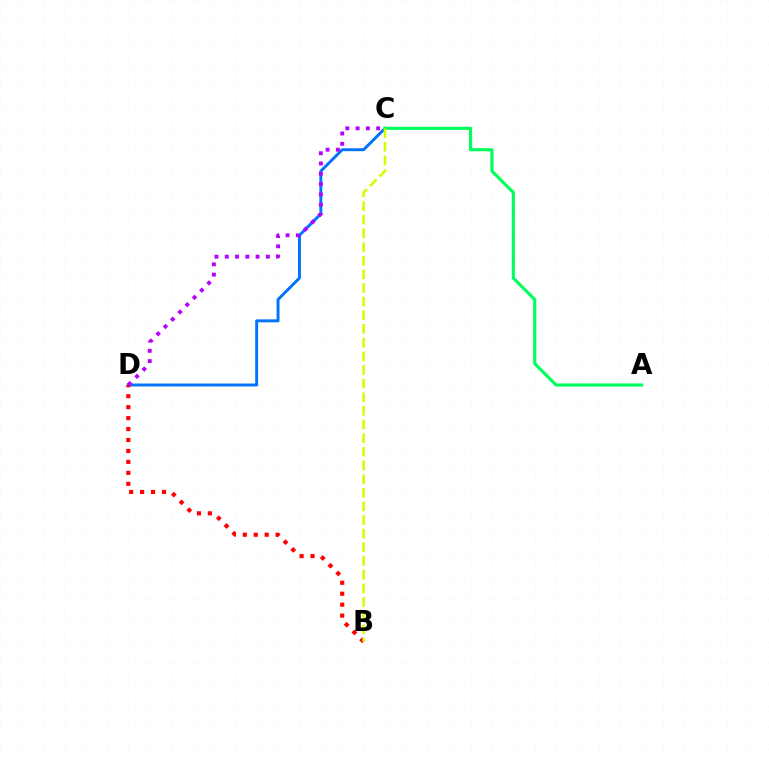{('C', 'D'): [{'color': '#0074ff', 'line_style': 'solid', 'thickness': 2.11}, {'color': '#b900ff', 'line_style': 'dotted', 'thickness': 2.79}], ('B', 'D'): [{'color': '#ff0000', 'line_style': 'dotted', 'thickness': 2.97}], ('A', 'C'): [{'color': '#00ff5c', 'line_style': 'solid', 'thickness': 2.24}], ('B', 'C'): [{'color': '#d1ff00', 'line_style': 'dashed', 'thickness': 1.85}]}